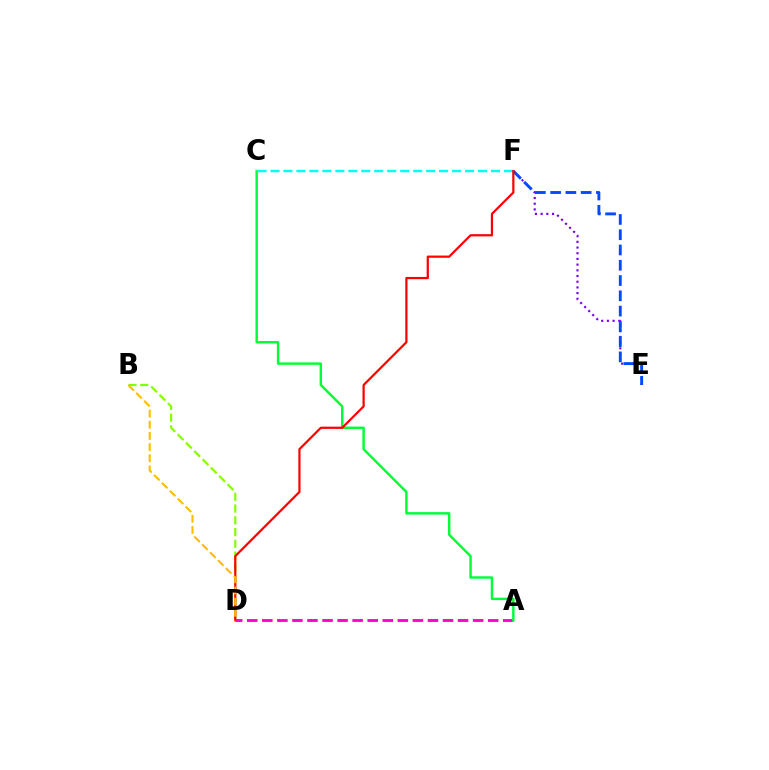{('A', 'D'): [{'color': '#ff00cf', 'line_style': 'dashed', 'thickness': 2.05}], ('E', 'F'): [{'color': '#7200ff', 'line_style': 'dotted', 'thickness': 1.55}, {'color': '#004bff', 'line_style': 'dashed', 'thickness': 2.07}], ('B', 'D'): [{'color': '#84ff00', 'line_style': 'dashed', 'thickness': 1.6}, {'color': '#ffbd00', 'line_style': 'dashed', 'thickness': 1.52}], ('A', 'C'): [{'color': '#00ff39', 'line_style': 'solid', 'thickness': 1.75}], ('C', 'F'): [{'color': '#00fff6', 'line_style': 'dashed', 'thickness': 1.76}], ('D', 'F'): [{'color': '#ff0000', 'line_style': 'solid', 'thickness': 1.6}]}